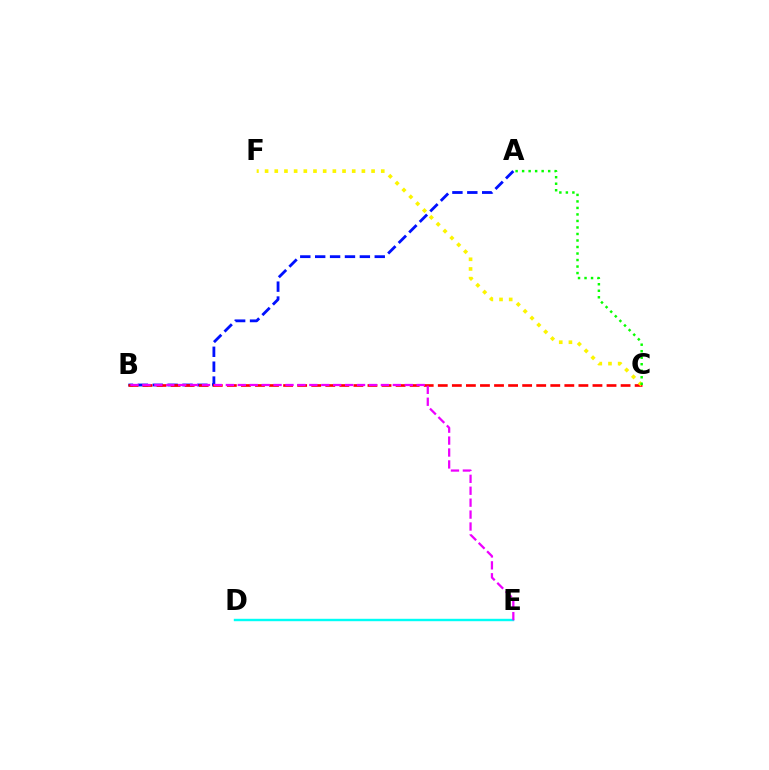{('A', 'B'): [{'color': '#0010ff', 'line_style': 'dashed', 'thickness': 2.02}], ('D', 'E'): [{'color': '#00fff6', 'line_style': 'solid', 'thickness': 1.74}], ('B', 'C'): [{'color': '#ff0000', 'line_style': 'dashed', 'thickness': 1.91}], ('C', 'F'): [{'color': '#fcf500', 'line_style': 'dotted', 'thickness': 2.63}], ('A', 'C'): [{'color': '#08ff00', 'line_style': 'dotted', 'thickness': 1.77}], ('B', 'E'): [{'color': '#ee00ff', 'line_style': 'dashed', 'thickness': 1.62}]}